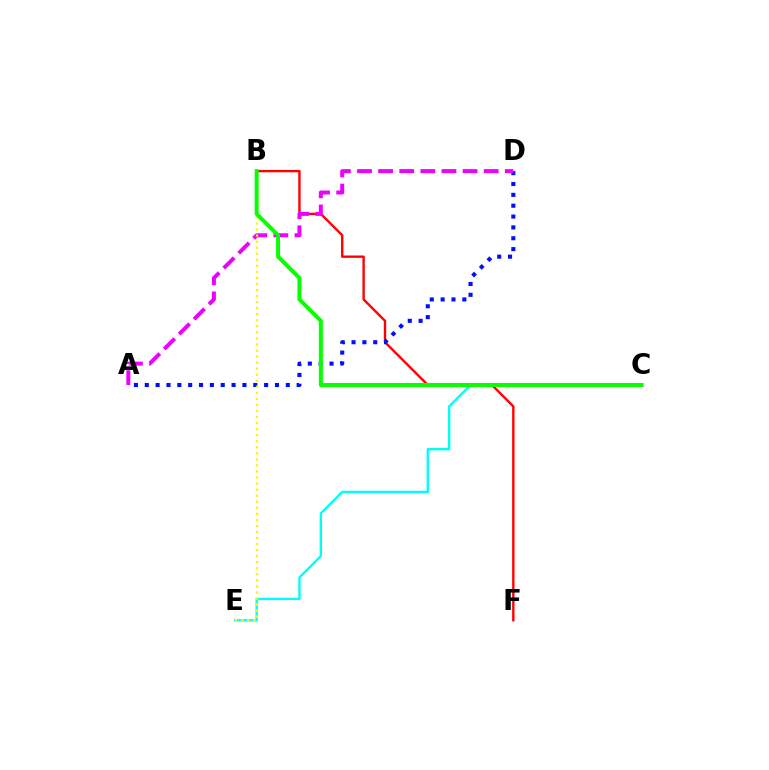{('C', 'E'): [{'color': '#00fff6', 'line_style': 'solid', 'thickness': 1.71}], ('B', 'F'): [{'color': '#ff0000', 'line_style': 'solid', 'thickness': 1.71}], ('A', 'D'): [{'color': '#0010ff', 'line_style': 'dotted', 'thickness': 2.95}, {'color': '#ee00ff', 'line_style': 'dashed', 'thickness': 2.87}], ('B', 'E'): [{'color': '#fcf500', 'line_style': 'dotted', 'thickness': 1.64}], ('B', 'C'): [{'color': '#08ff00', 'line_style': 'solid', 'thickness': 2.86}]}